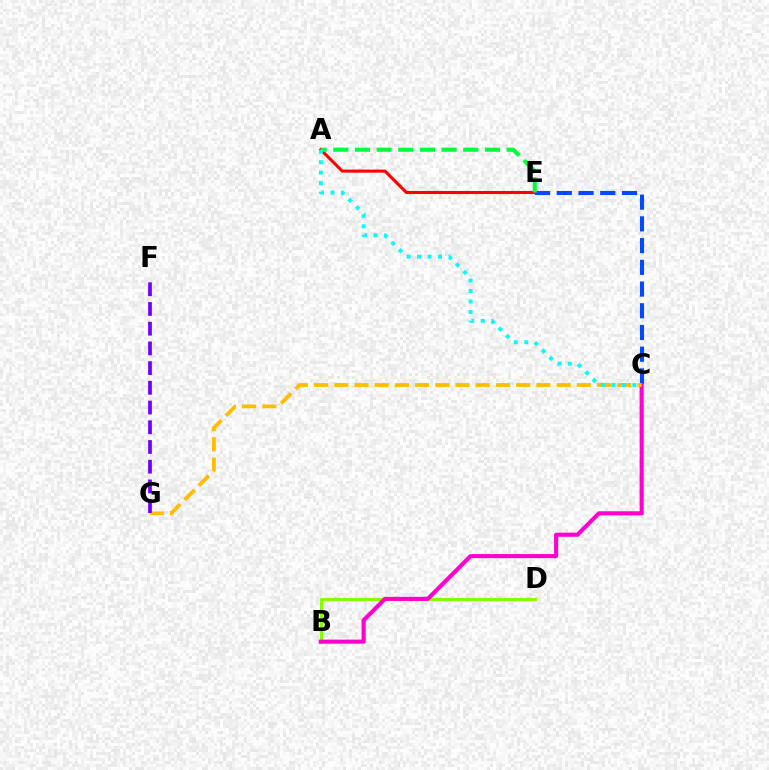{('B', 'D'): [{'color': '#84ff00', 'line_style': 'solid', 'thickness': 2.23}], ('B', 'C'): [{'color': '#ff00cf', 'line_style': 'solid', 'thickness': 2.96}], ('A', 'E'): [{'color': '#ff0000', 'line_style': 'solid', 'thickness': 2.2}, {'color': '#00ff39', 'line_style': 'dashed', 'thickness': 2.94}], ('C', 'E'): [{'color': '#004bff', 'line_style': 'dashed', 'thickness': 2.95}], ('C', 'G'): [{'color': '#ffbd00', 'line_style': 'dashed', 'thickness': 2.75}], ('F', 'G'): [{'color': '#7200ff', 'line_style': 'dashed', 'thickness': 2.68}], ('A', 'C'): [{'color': '#00fff6', 'line_style': 'dotted', 'thickness': 2.85}]}